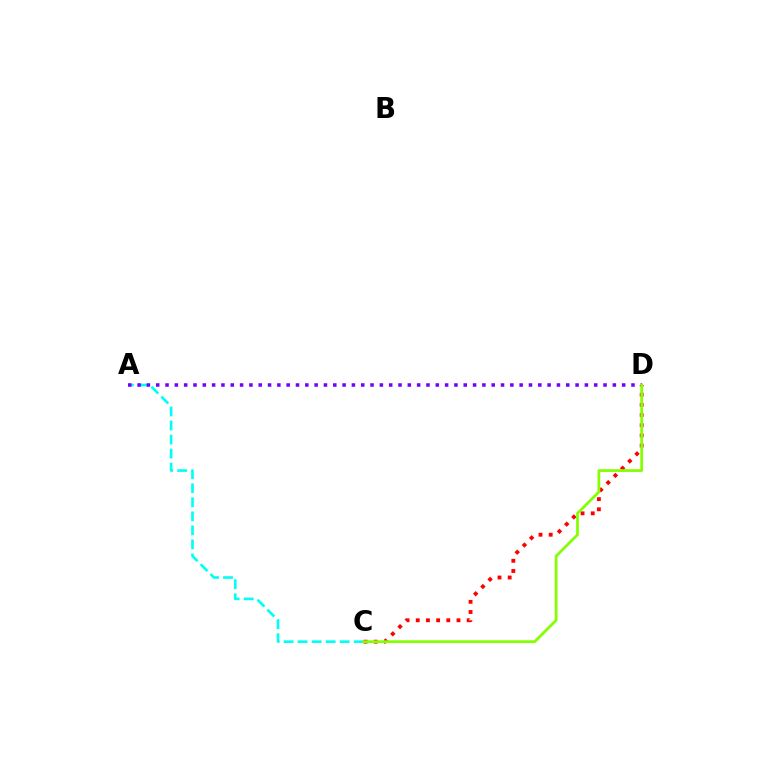{('C', 'D'): [{'color': '#ff0000', 'line_style': 'dotted', 'thickness': 2.77}, {'color': '#84ff00', 'line_style': 'solid', 'thickness': 1.98}], ('A', 'C'): [{'color': '#00fff6', 'line_style': 'dashed', 'thickness': 1.91}], ('A', 'D'): [{'color': '#7200ff', 'line_style': 'dotted', 'thickness': 2.53}]}